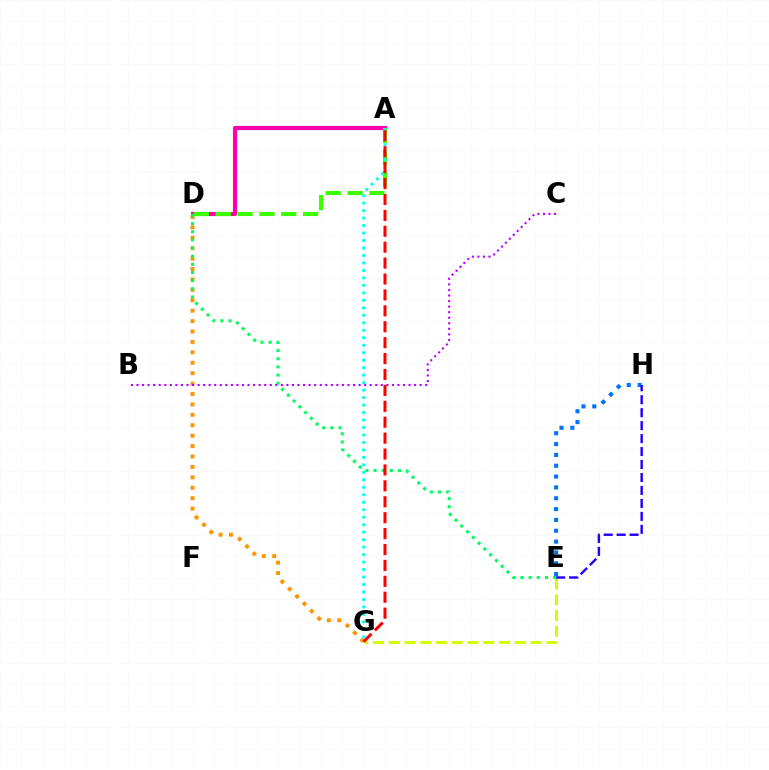{('A', 'D'): [{'color': '#ff00ac', 'line_style': 'solid', 'thickness': 2.97}, {'color': '#3dff00', 'line_style': 'dashed', 'thickness': 2.97}], ('D', 'G'): [{'color': '#ff9400', 'line_style': 'dotted', 'thickness': 2.83}], ('D', 'E'): [{'color': '#00ff5c', 'line_style': 'dotted', 'thickness': 2.21}], ('E', 'G'): [{'color': '#d1ff00', 'line_style': 'dashed', 'thickness': 2.14}], ('B', 'C'): [{'color': '#b900ff', 'line_style': 'dotted', 'thickness': 1.51}], ('E', 'H'): [{'color': '#0074ff', 'line_style': 'dotted', 'thickness': 2.94}, {'color': '#2500ff', 'line_style': 'dashed', 'thickness': 1.76}], ('A', 'G'): [{'color': '#00fff6', 'line_style': 'dotted', 'thickness': 2.03}, {'color': '#ff0000', 'line_style': 'dashed', 'thickness': 2.16}]}